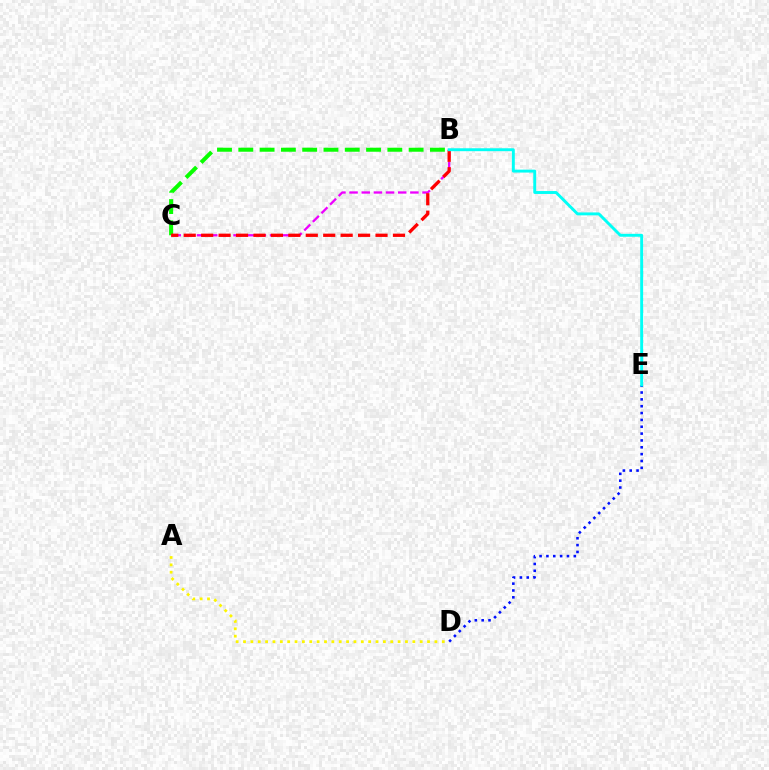{('B', 'C'): [{'color': '#08ff00', 'line_style': 'dashed', 'thickness': 2.89}, {'color': '#ee00ff', 'line_style': 'dashed', 'thickness': 1.65}, {'color': '#ff0000', 'line_style': 'dashed', 'thickness': 2.37}], ('A', 'D'): [{'color': '#fcf500', 'line_style': 'dotted', 'thickness': 2.0}], ('D', 'E'): [{'color': '#0010ff', 'line_style': 'dotted', 'thickness': 1.86}], ('B', 'E'): [{'color': '#00fff6', 'line_style': 'solid', 'thickness': 2.1}]}